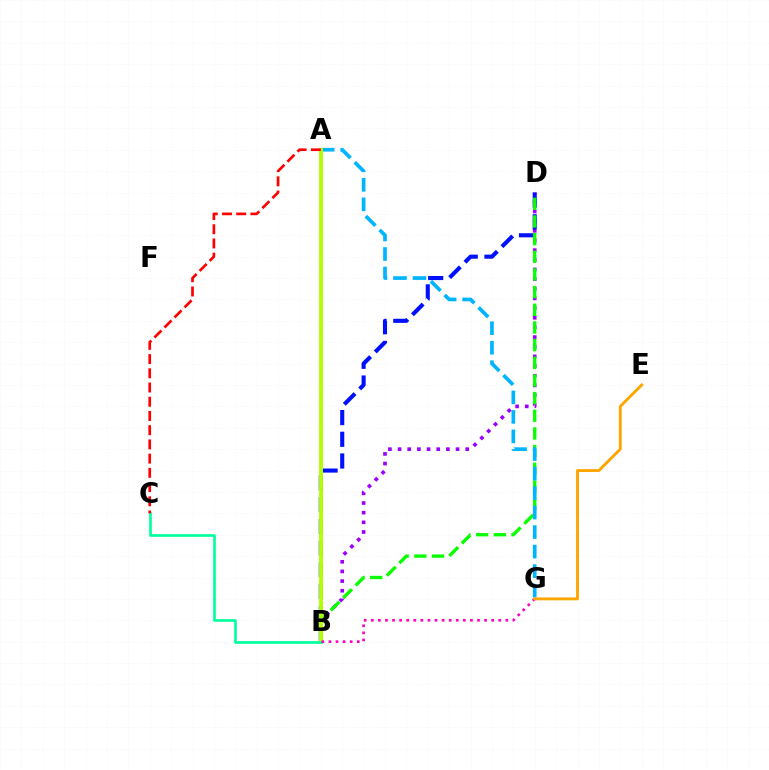{('B', 'D'): [{'color': '#9b00ff', 'line_style': 'dotted', 'thickness': 2.62}, {'color': '#0010ff', 'line_style': 'dashed', 'thickness': 2.95}, {'color': '#08ff00', 'line_style': 'dashed', 'thickness': 2.4}], ('A', 'G'): [{'color': '#00b5ff', 'line_style': 'dashed', 'thickness': 2.65}], ('A', 'B'): [{'color': '#b3ff00', 'line_style': 'solid', 'thickness': 2.8}], ('B', 'C'): [{'color': '#00ff9d', 'line_style': 'solid', 'thickness': 1.92}], ('B', 'G'): [{'color': '#ff00bd', 'line_style': 'dotted', 'thickness': 1.92}], ('E', 'G'): [{'color': '#ffa500', 'line_style': 'solid', 'thickness': 2.07}], ('A', 'C'): [{'color': '#ff0000', 'line_style': 'dashed', 'thickness': 1.93}]}